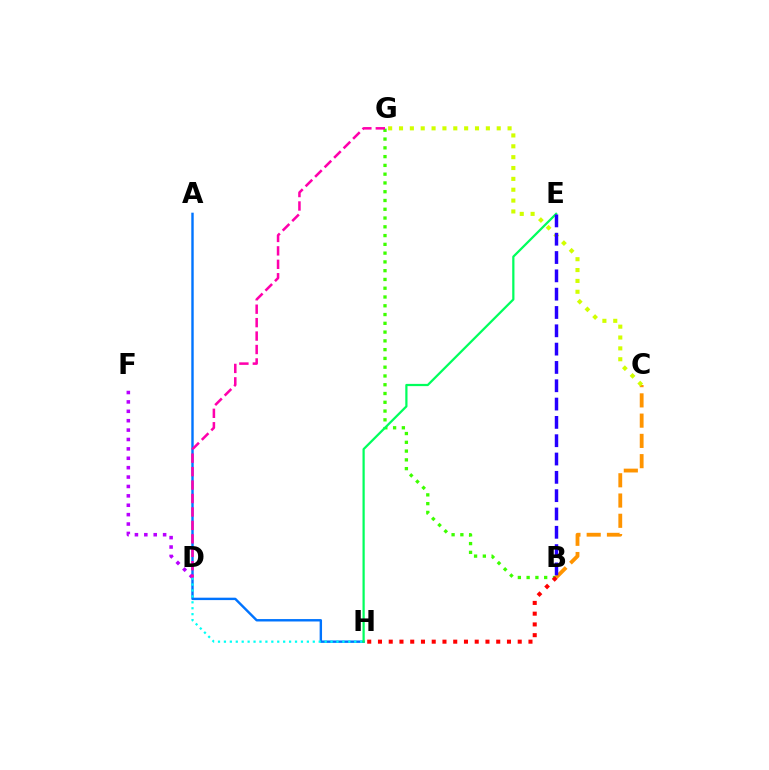{('A', 'H'): [{'color': '#0074ff', 'line_style': 'solid', 'thickness': 1.74}], ('D', 'F'): [{'color': '#b900ff', 'line_style': 'dotted', 'thickness': 2.55}], ('B', 'G'): [{'color': '#3dff00', 'line_style': 'dotted', 'thickness': 2.38}], ('D', 'H'): [{'color': '#00fff6', 'line_style': 'dotted', 'thickness': 1.61}], ('D', 'G'): [{'color': '#ff00ac', 'line_style': 'dashed', 'thickness': 1.83}], ('E', 'H'): [{'color': '#00ff5c', 'line_style': 'solid', 'thickness': 1.61}], ('B', 'C'): [{'color': '#ff9400', 'line_style': 'dashed', 'thickness': 2.75}], ('C', 'G'): [{'color': '#d1ff00', 'line_style': 'dotted', 'thickness': 2.95}], ('B', 'H'): [{'color': '#ff0000', 'line_style': 'dotted', 'thickness': 2.92}], ('B', 'E'): [{'color': '#2500ff', 'line_style': 'dashed', 'thickness': 2.49}]}